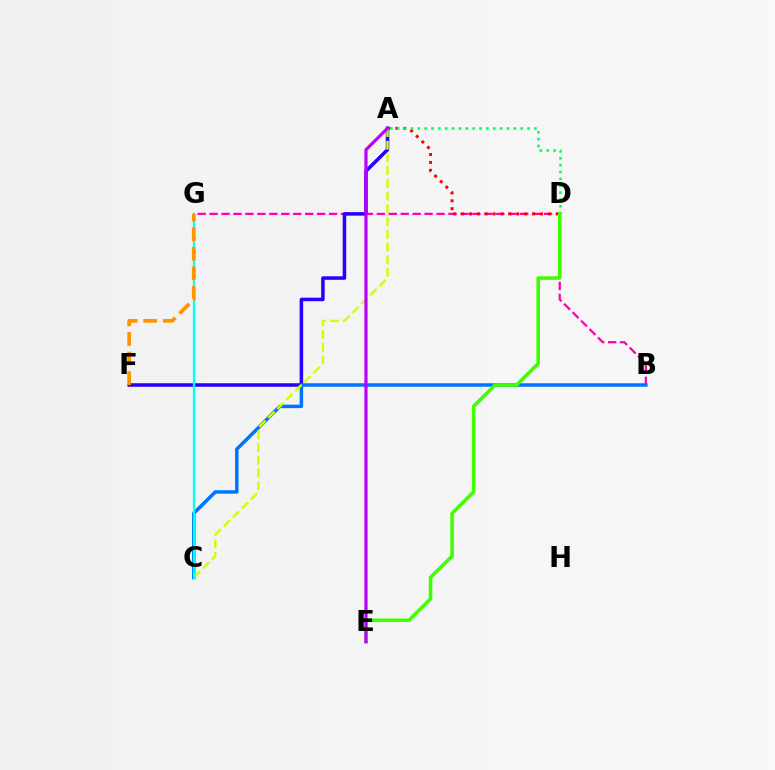{('B', 'G'): [{'color': '#ff00ac', 'line_style': 'dashed', 'thickness': 1.62}], ('A', 'F'): [{'color': '#2500ff', 'line_style': 'solid', 'thickness': 2.53}], ('A', 'D'): [{'color': '#ff0000', 'line_style': 'dotted', 'thickness': 2.14}, {'color': '#00ff5c', 'line_style': 'dotted', 'thickness': 1.86}], ('B', 'C'): [{'color': '#0074ff', 'line_style': 'solid', 'thickness': 2.52}], ('A', 'C'): [{'color': '#d1ff00', 'line_style': 'dashed', 'thickness': 1.73}], ('D', 'E'): [{'color': '#3dff00', 'line_style': 'solid', 'thickness': 2.55}], ('C', 'G'): [{'color': '#00fff6', 'line_style': 'solid', 'thickness': 1.63}], ('A', 'E'): [{'color': '#b900ff', 'line_style': 'solid', 'thickness': 2.29}], ('F', 'G'): [{'color': '#ff9400', 'line_style': 'dashed', 'thickness': 2.66}]}